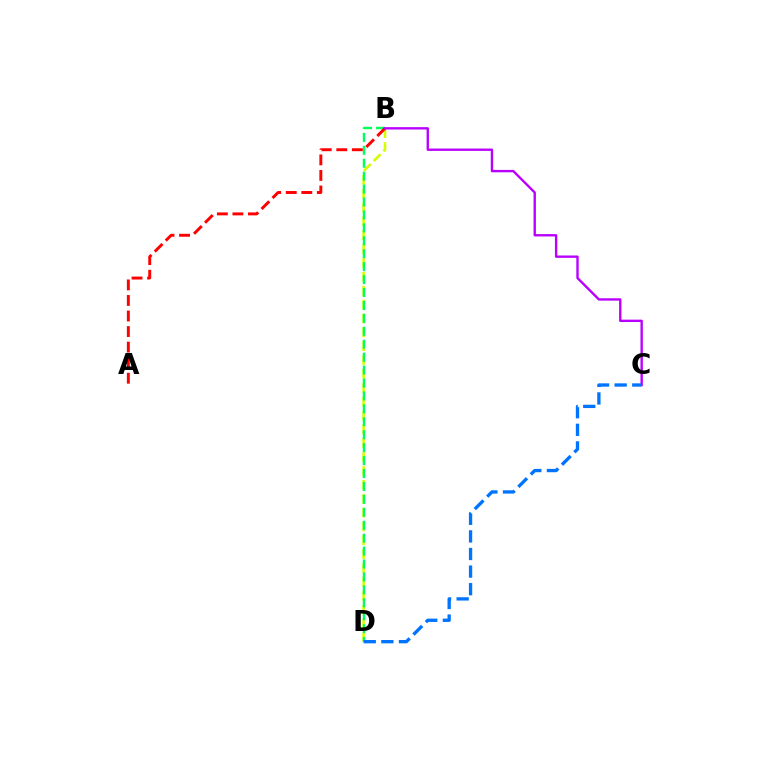{('B', 'D'): [{'color': '#d1ff00', 'line_style': 'dashed', 'thickness': 1.88}, {'color': '#00ff5c', 'line_style': 'dashed', 'thickness': 1.76}], ('A', 'B'): [{'color': '#ff0000', 'line_style': 'dashed', 'thickness': 2.11}], ('B', 'C'): [{'color': '#b900ff', 'line_style': 'solid', 'thickness': 1.71}], ('C', 'D'): [{'color': '#0074ff', 'line_style': 'dashed', 'thickness': 2.39}]}